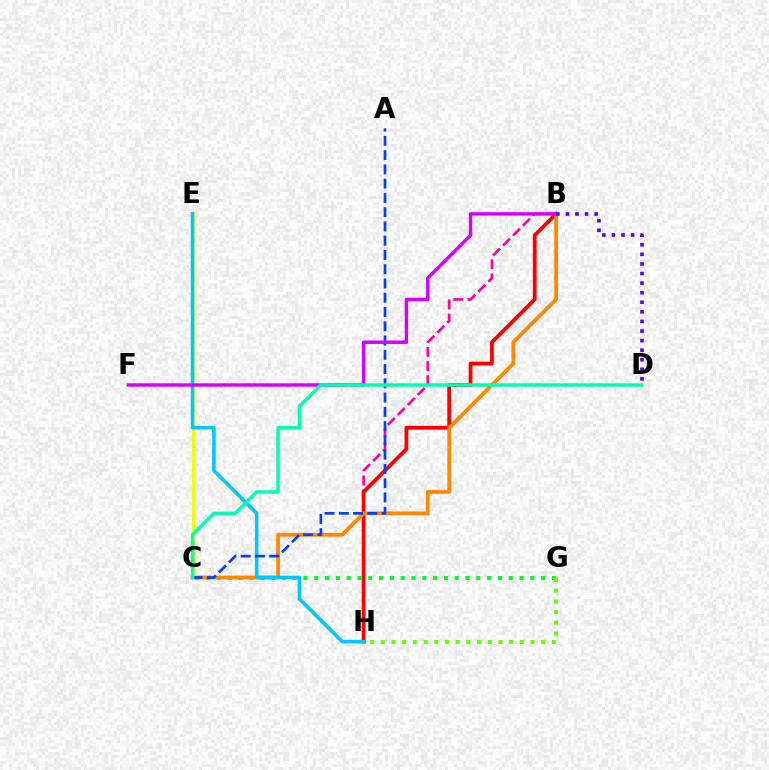{('B', 'H'): [{'color': '#ff00a0', 'line_style': 'dashed', 'thickness': 1.91}, {'color': '#ff0000', 'line_style': 'solid', 'thickness': 2.73}], ('C', 'G'): [{'color': '#00ff27', 'line_style': 'dotted', 'thickness': 2.94}], ('B', 'C'): [{'color': '#ff8800', 'line_style': 'solid', 'thickness': 2.72}], ('C', 'E'): [{'color': '#eeff00', 'line_style': 'solid', 'thickness': 2.09}], ('E', 'H'): [{'color': '#00c7ff', 'line_style': 'solid', 'thickness': 2.56}], ('A', 'C'): [{'color': '#003fff', 'line_style': 'dashed', 'thickness': 1.94}], ('B', 'F'): [{'color': '#d600ff', 'line_style': 'solid', 'thickness': 2.47}], ('B', 'D'): [{'color': '#4f00ff', 'line_style': 'dotted', 'thickness': 2.6}], ('C', 'D'): [{'color': '#00ffaf', 'line_style': 'solid', 'thickness': 2.49}], ('G', 'H'): [{'color': '#66ff00', 'line_style': 'dotted', 'thickness': 2.91}]}